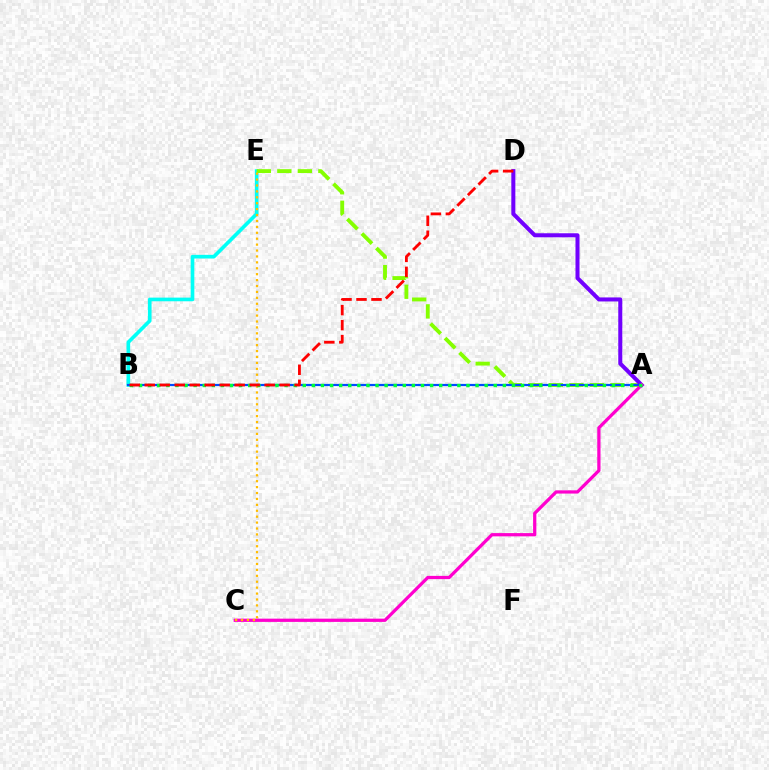{('B', 'E'): [{'color': '#00fff6', 'line_style': 'solid', 'thickness': 2.63}], ('A', 'E'): [{'color': '#84ff00', 'line_style': 'dashed', 'thickness': 2.79}], ('A', 'D'): [{'color': '#7200ff', 'line_style': 'solid', 'thickness': 2.9}], ('A', 'B'): [{'color': '#004bff', 'line_style': 'solid', 'thickness': 1.59}, {'color': '#00ff39', 'line_style': 'dotted', 'thickness': 2.47}], ('A', 'C'): [{'color': '#ff00cf', 'line_style': 'solid', 'thickness': 2.34}], ('C', 'E'): [{'color': '#ffbd00', 'line_style': 'dotted', 'thickness': 1.61}], ('B', 'D'): [{'color': '#ff0000', 'line_style': 'dashed', 'thickness': 2.04}]}